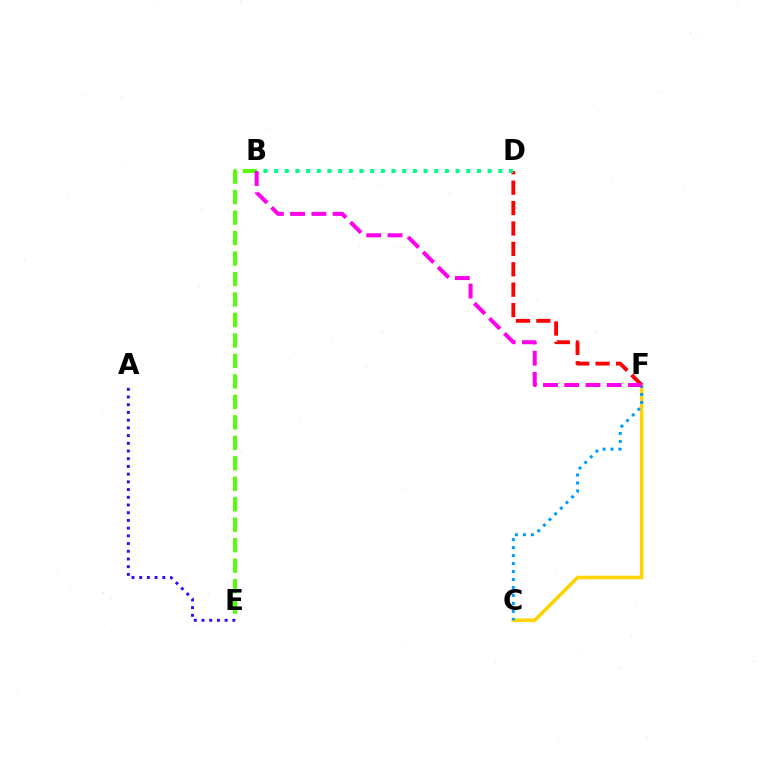{('C', 'F'): [{'color': '#ffd500', 'line_style': 'solid', 'thickness': 2.57}, {'color': '#009eff', 'line_style': 'dotted', 'thickness': 2.17}], ('B', 'E'): [{'color': '#4fff00', 'line_style': 'dashed', 'thickness': 2.78}], ('A', 'E'): [{'color': '#3700ff', 'line_style': 'dotted', 'thickness': 2.1}], ('D', 'F'): [{'color': '#ff0000', 'line_style': 'dashed', 'thickness': 2.77}], ('B', 'D'): [{'color': '#00ff86', 'line_style': 'dotted', 'thickness': 2.9}], ('B', 'F'): [{'color': '#ff00ed', 'line_style': 'dashed', 'thickness': 2.89}]}